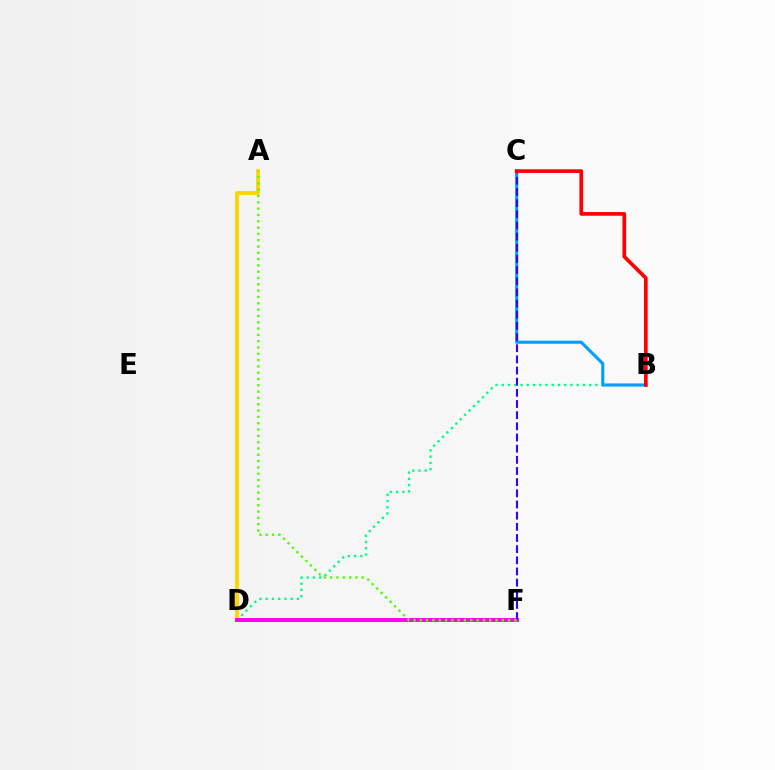{('A', 'D'): [{'color': '#ffd500', 'line_style': 'solid', 'thickness': 2.76}], ('B', 'D'): [{'color': '#00ff86', 'line_style': 'dotted', 'thickness': 1.7}], ('D', 'F'): [{'color': '#ff00ed', 'line_style': 'solid', 'thickness': 2.82}], ('B', 'C'): [{'color': '#009eff', 'line_style': 'solid', 'thickness': 2.24}, {'color': '#ff0000', 'line_style': 'solid', 'thickness': 2.64}], ('C', 'F'): [{'color': '#3700ff', 'line_style': 'dashed', 'thickness': 1.52}], ('A', 'F'): [{'color': '#4fff00', 'line_style': 'dotted', 'thickness': 1.71}]}